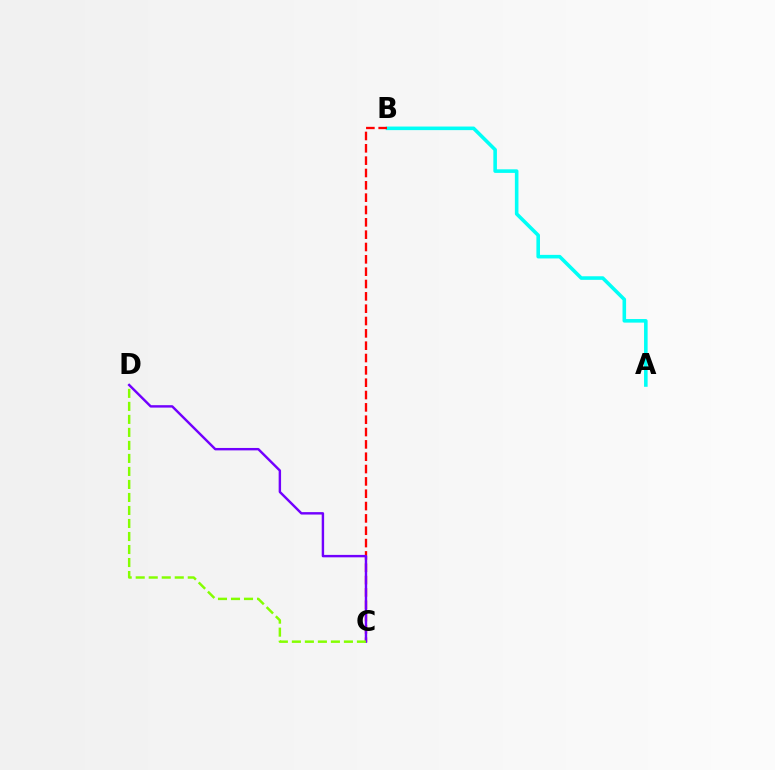{('A', 'B'): [{'color': '#00fff6', 'line_style': 'solid', 'thickness': 2.58}], ('B', 'C'): [{'color': '#ff0000', 'line_style': 'dashed', 'thickness': 1.68}], ('C', 'D'): [{'color': '#7200ff', 'line_style': 'solid', 'thickness': 1.74}, {'color': '#84ff00', 'line_style': 'dashed', 'thickness': 1.77}]}